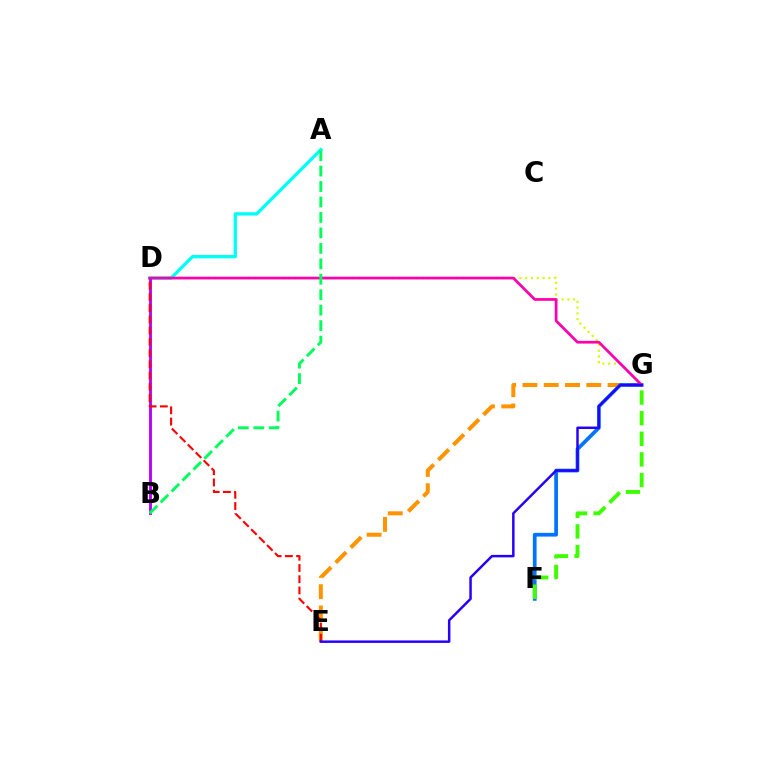{('D', 'G'): [{'color': '#d1ff00', 'line_style': 'dotted', 'thickness': 1.57}, {'color': '#ff00ac', 'line_style': 'solid', 'thickness': 1.97}], ('A', 'D'): [{'color': '#00fff6', 'line_style': 'solid', 'thickness': 2.39}], ('E', 'G'): [{'color': '#ff9400', 'line_style': 'dashed', 'thickness': 2.89}, {'color': '#2500ff', 'line_style': 'solid', 'thickness': 1.78}], ('F', 'G'): [{'color': '#0074ff', 'line_style': 'solid', 'thickness': 2.68}, {'color': '#3dff00', 'line_style': 'dashed', 'thickness': 2.8}], ('B', 'D'): [{'color': '#b900ff', 'line_style': 'solid', 'thickness': 2.07}], ('D', 'E'): [{'color': '#ff0000', 'line_style': 'dashed', 'thickness': 1.53}], ('A', 'B'): [{'color': '#00ff5c', 'line_style': 'dashed', 'thickness': 2.1}]}